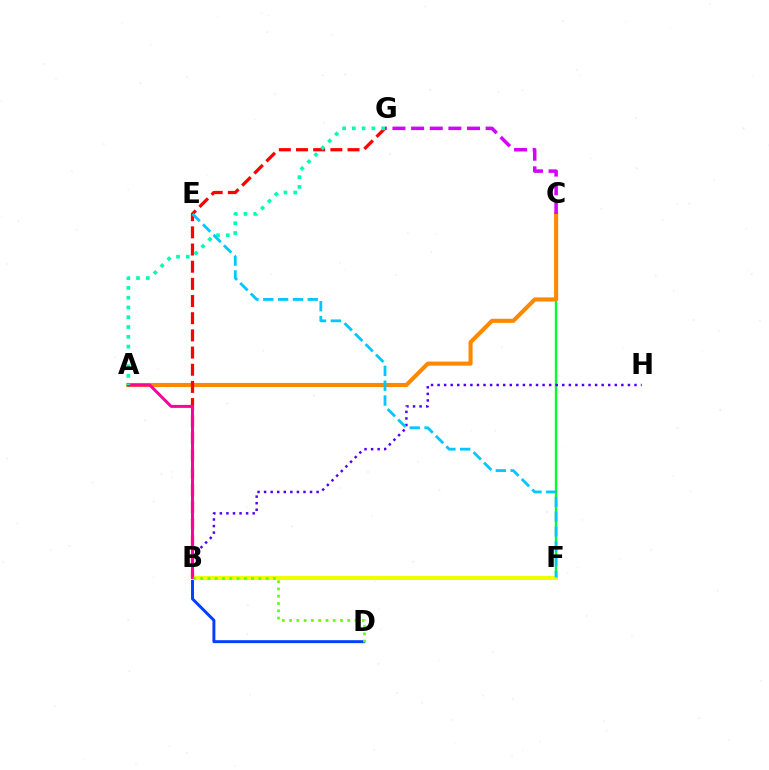{('C', 'F'): [{'color': '#00ff27', 'line_style': 'solid', 'thickness': 1.71}], ('A', 'C'): [{'color': '#ff8800', 'line_style': 'solid', 'thickness': 2.95}], ('B', 'H'): [{'color': '#4f00ff', 'line_style': 'dotted', 'thickness': 1.78}], ('B', 'D'): [{'color': '#003fff', 'line_style': 'solid', 'thickness': 2.11}, {'color': '#66ff00', 'line_style': 'dotted', 'thickness': 1.98}], ('B', 'G'): [{'color': '#ff0000', 'line_style': 'dashed', 'thickness': 2.33}], ('B', 'F'): [{'color': '#eeff00', 'line_style': 'solid', 'thickness': 2.91}], ('A', 'B'): [{'color': '#ff00a0', 'line_style': 'solid', 'thickness': 2.14}], ('C', 'G'): [{'color': '#d600ff', 'line_style': 'dashed', 'thickness': 2.53}], ('A', 'G'): [{'color': '#00ffaf', 'line_style': 'dotted', 'thickness': 2.65}], ('E', 'F'): [{'color': '#00c7ff', 'line_style': 'dashed', 'thickness': 2.01}]}